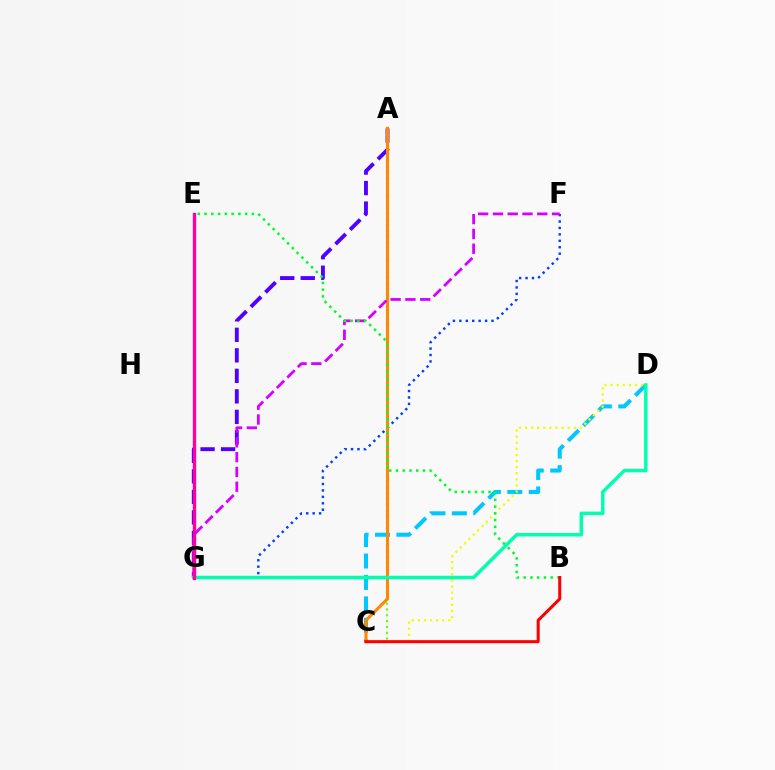{('A', 'C'): [{'color': '#66ff00', 'line_style': 'dotted', 'thickness': 1.58}, {'color': '#ff8800', 'line_style': 'solid', 'thickness': 2.22}], ('F', 'G'): [{'color': '#003fff', 'line_style': 'dotted', 'thickness': 1.75}, {'color': '#d600ff', 'line_style': 'dashed', 'thickness': 2.01}], ('C', 'D'): [{'color': '#00c7ff', 'line_style': 'dashed', 'thickness': 2.91}, {'color': '#eeff00', 'line_style': 'dotted', 'thickness': 1.66}], ('A', 'G'): [{'color': '#4f00ff', 'line_style': 'dashed', 'thickness': 2.79}], ('B', 'E'): [{'color': '#00ff27', 'line_style': 'dotted', 'thickness': 1.84}], ('B', 'C'): [{'color': '#ff0000', 'line_style': 'solid', 'thickness': 2.18}], ('D', 'G'): [{'color': '#00ffaf', 'line_style': 'solid', 'thickness': 2.5}], ('E', 'G'): [{'color': '#ff00a0', 'line_style': 'solid', 'thickness': 2.42}]}